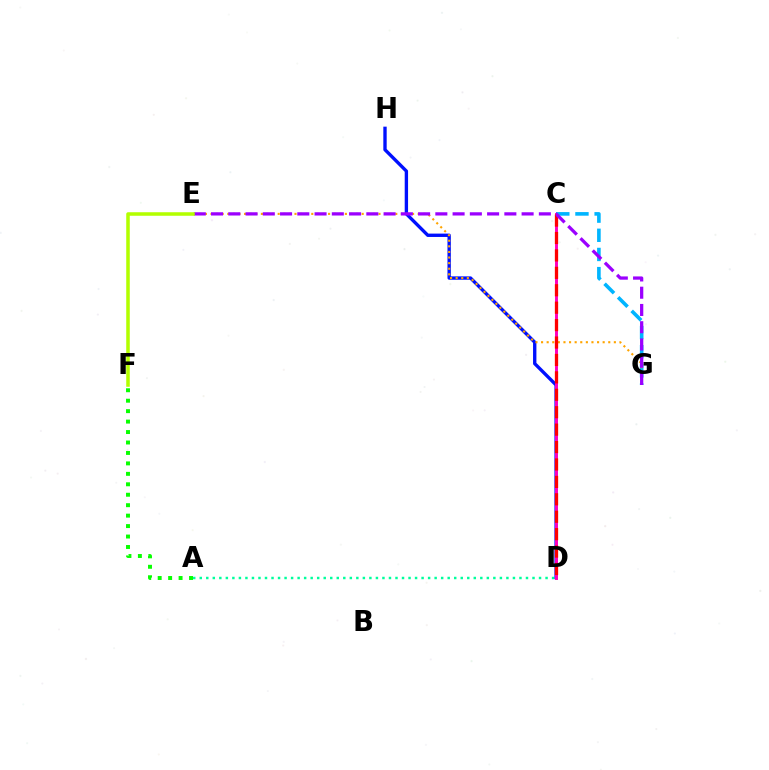{('A', 'D'): [{'color': '#00ff9d', 'line_style': 'dotted', 'thickness': 1.77}], ('D', 'H'): [{'color': '#0010ff', 'line_style': 'solid', 'thickness': 2.42}], ('A', 'F'): [{'color': '#08ff00', 'line_style': 'dotted', 'thickness': 2.84}], ('C', 'D'): [{'color': '#ff00bd', 'line_style': 'solid', 'thickness': 2.13}, {'color': '#ff0000', 'line_style': 'dashed', 'thickness': 2.37}], ('C', 'G'): [{'color': '#00b5ff', 'line_style': 'dashed', 'thickness': 2.6}], ('E', 'G'): [{'color': '#ffa500', 'line_style': 'dotted', 'thickness': 1.52}, {'color': '#9b00ff', 'line_style': 'dashed', 'thickness': 2.34}], ('E', 'F'): [{'color': '#b3ff00', 'line_style': 'solid', 'thickness': 2.54}]}